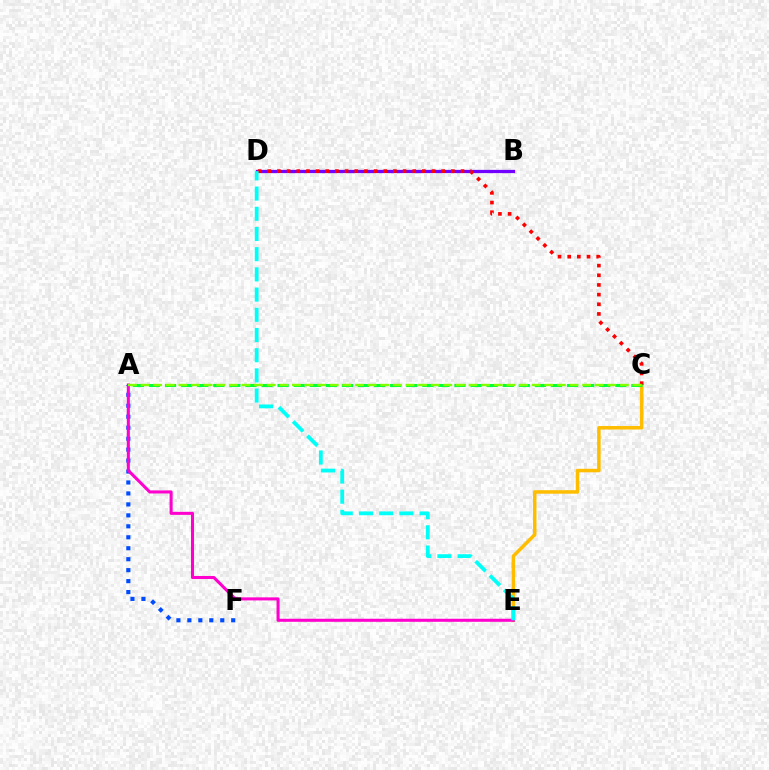{('C', 'E'): [{'color': '#ffbd00', 'line_style': 'solid', 'thickness': 2.52}], ('B', 'D'): [{'color': '#7200ff', 'line_style': 'solid', 'thickness': 2.35}], ('A', 'F'): [{'color': '#004bff', 'line_style': 'dotted', 'thickness': 2.98}], ('C', 'D'): [{'color': '#ff0000', 'line_style': 'dotted', 'thickness': 2.63}], ('A', 'E'): [{'color': '#ff00cf', 'line_style': 'solid', 'thickness': 2.2}], ('A', 'C'): [{'color': '#00ff39', 'line_style': 'dashed', 'thickness': 2.18}, {'color': '#84ff00', 'line_style': 'dashed', 'thickness': 1.71}], ('D', 'E'): [{'color': '#00fff6', 'line_style': 'dashed', 'thickness': 2.74}]}